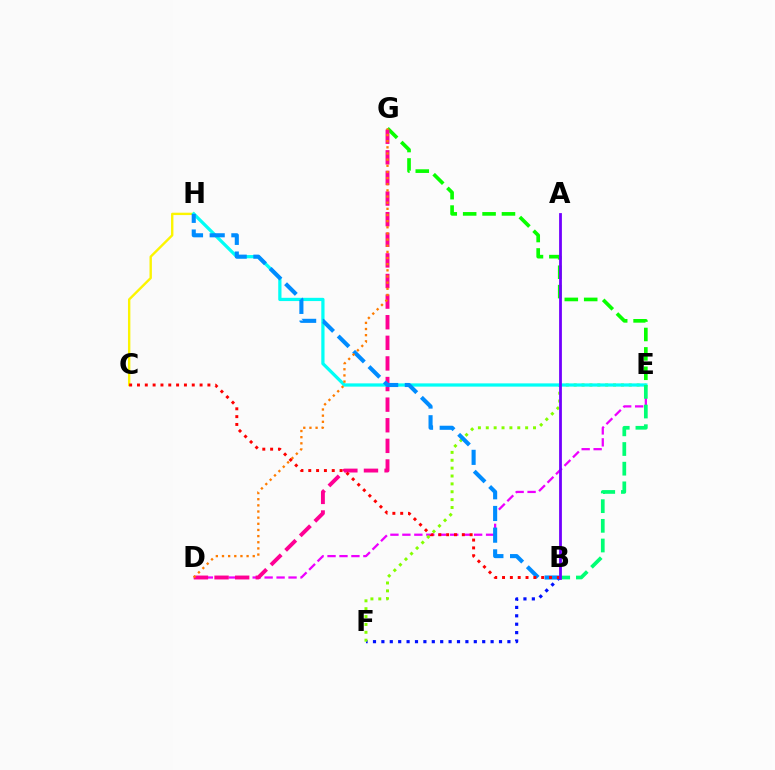{('C', 'H'): [{'color': '#fcf500', 'line_style': 'solid', 'thickness': 1.72}], ('E', 'G'): [{'color': '#08ff00', 'line_style': 'dashed', 'thickness': 2.64}], ('B', 'F'): [{'color': '#0010ff', 'line_style': 'dotted', 'thickness': 2.28}], ('D', 'E'): [{'color': '#ee00ff', 'line_style': 'dashed', 'thickness': 1.62}], ('D', 'G'): [{'color': '#ff0094', 'line_style': 'dashed', 'thickness': 2.8}, {'color': '#ff7c00', 'line_style': 'dotted', 'thickness': 1.67}], ('E', 'F'): [{'color': '#84ff00', 'line_style': 'dotted', 'thickness': 2.14}], ('E', 'H'): [{'color': '#00fff6', 'line_style': 'solid', 'thickness': 2.34}], ('B', 'H'): [{'color': '#008cff', 'line_style': 'dashed', 'thickness': 2.95}], ('B', 'E'): [{'color': '#00ff74', 'line_style': 'dashed', 'thickness': 2.67}], ('B', 'C'): [{'color': '#ff0000', 'line_style': 'dotted', 'thickness': 2.13}], ('A', 'B'): [{'color': '#7200ff', 'line_style': 'solid', 'thickness': 2.01}]}